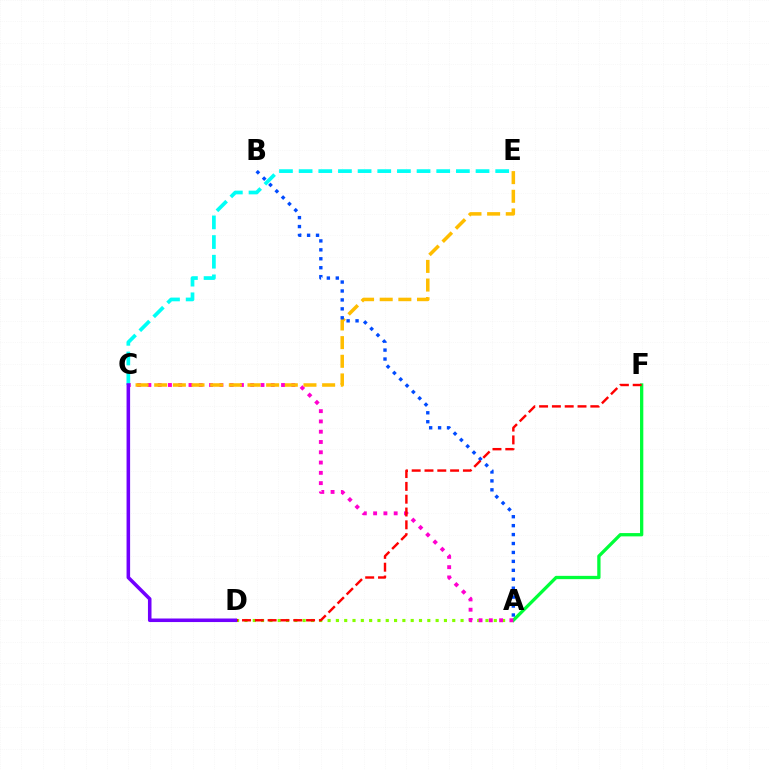{('A', 'D'): [{'color': '#84ff00', 'line_style': 'dotted', 'thickness': 2.26}], ('A', 'F'): [{'color': '#00ff39', 'line_style': 'solid', 'thickness': 2.37}], ('A', 'C'): [{'color': '#ff00cf', 'line_style': 'dotted', 'thickness': 2.79}], ('C', 'E'): [{'color': '#ffbd00', 'line_style': 'dashed', 'thickness': 2.53}, {'color': '#00fff6', 'line_style': 'dashed', 'thickness': 2.67}], ('A', 'B'): [{'color': '#004bff', 'line_style': 'dotted', 'thickness': 2.43}], ('D', 'F'): [{'color': '#ff0000', 'line_style': 'dashed', 'thickness': 1.74}], ('C', 'D'): [{'color': '#7200ff', 'line_style': 'solid', 'thickness': 2.56}]}